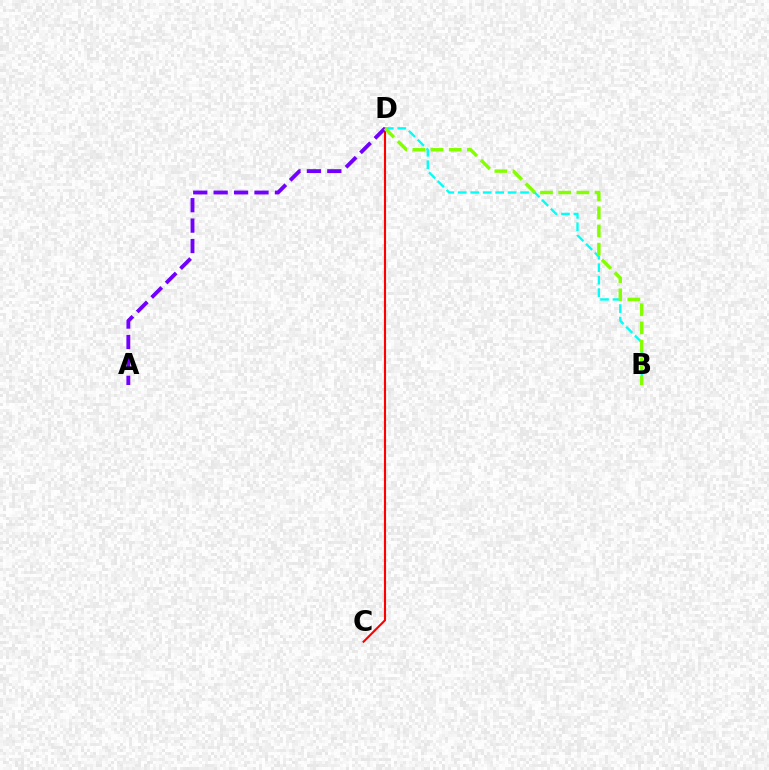{('C', 'D'): [{'color': '#ff0000', 'line_style': 'solid', 'thickness': 1.52}], ('B', 'D'): [{'color': '#00fff6', 'line_style': 'dashed', 'thickness': 1.69}, {'color': '#84ff00', 'line_style': 'dashed', 'thickness': 2.47}], ('A', 'D'): [{'color': '#7200ff', 'line_style': 'dashed', 'thickness': 2.77}]}